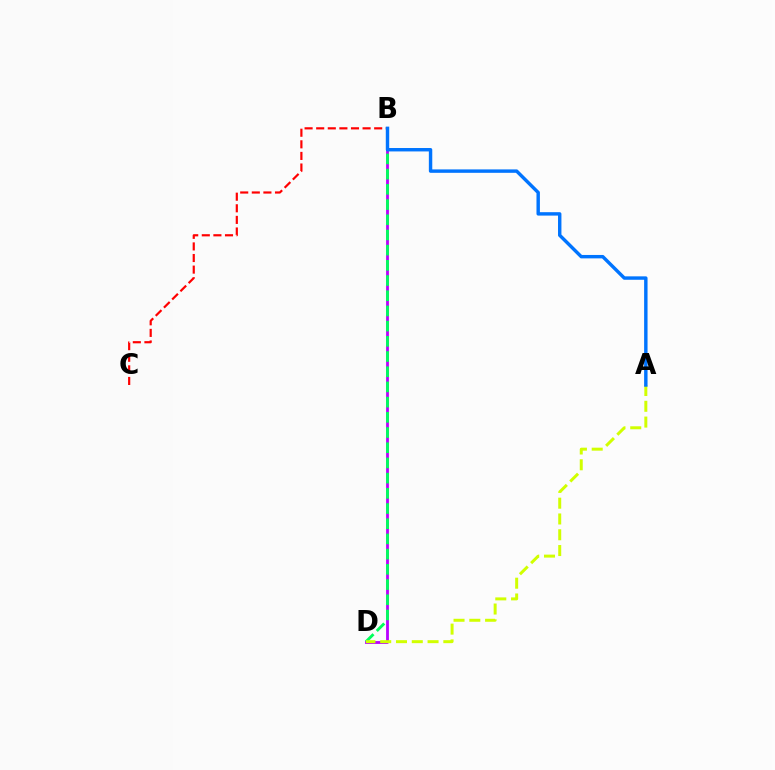{('B', 'C'): [{'color': '#ff0000', 'line_style': 'dashed', 'thickness': 1.58}], ('B', 'D'): [{'color': '#b900ff', 'line_style': 'solid', 'thickness': 2.02}, {'color': '#00ff5c', 'line_style': 'dashed', 'thickness': 2.06}], ('A', 'D'): [{'color': '#d1ff00', 'line_style': 'dashed', 'thickness': 2.14}], ('A', 'B'): [{'color': '#0074ff', 'line_style': 'solid', 'thickness': 2.46}]}